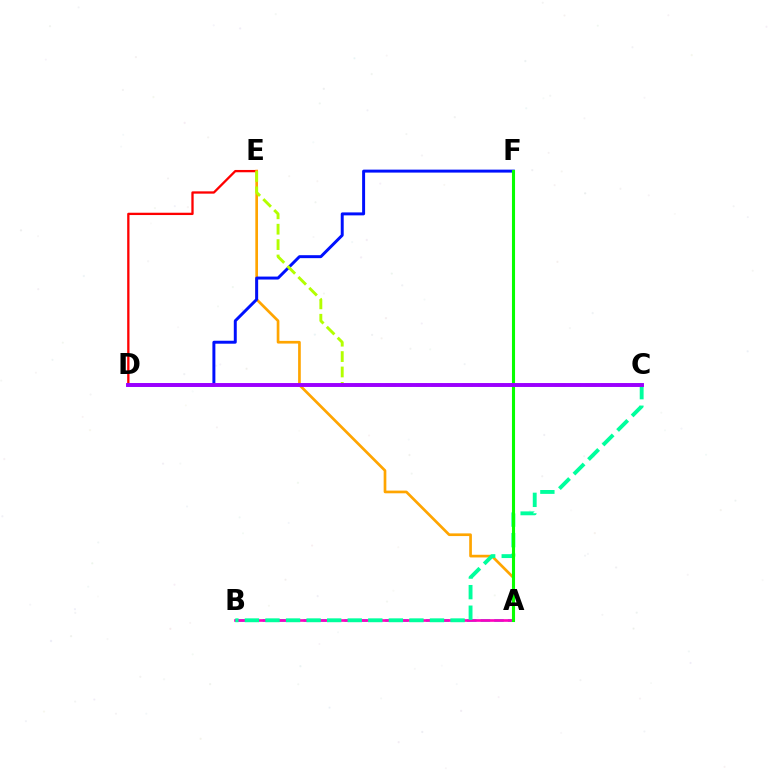{('D', 'E'): [{'color': '#ff0000', 'line_style': 'solid', 'thickness': 1.66}], ('A', 'B'): [{'color': '#00b5ff', 'line_style': 'dashed', 'thickness': 1.85}, {'color': '#ff00bd', 'line_style': 'solid', 'thickness': 1.91}], ('A', 'E'): [{'color': '#ffa500', 'line_style': 'solid', 'thickness': 1.93}], ('B', 'C'): [{'color': '#00ff9d', 'line_style': 'dashed', 'thickness': 2.79}], ('D', 'F'): [{'color': '#0010ff', 'line_style': 'solid', 'thickness': 2.13}], ('A', 'F'): [{'color': '#08ff00', 'line_style': 'solid', 'thickness': 2.22}], ('C', 'E'): [{'color': '#b3ff00', 'line_style': 'dashed', 'thickness': 2.09}], ('C', 'D'): [{'color': '#9b00ff', 'line_style': 'solid', 'thickness': 2.82}]}